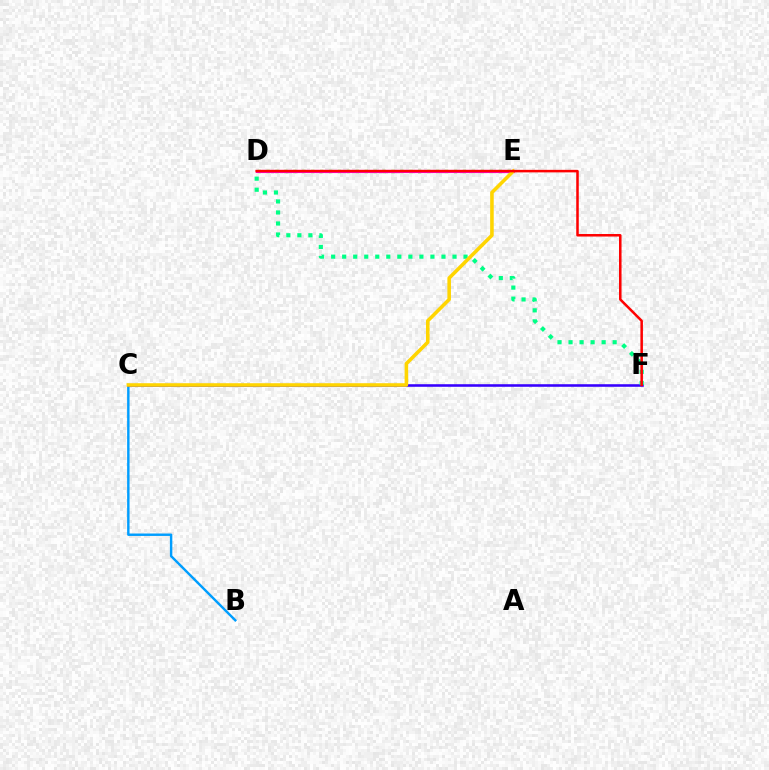{('B', 'C'): [{'color': '#009eff', 'line_style': 'solid', 'thickness': 1.75}], ('C', 'F'): [{'color': '#3700ff', 'line_style': 'solid', 'thickness': 1.85}], ('D', 'E'): [{'color': '#4fff00', 'line_style': 'dotted', 'thickness': 2.42}, {'color': '#ff00ed', 'line_style': 'solid', 'thickness': 2.27}], ('D', 'F'): [{'color': '#00ff86', 'line_style': 'dotted', 'thickness': 3.0}, {'color': '#ff0000', 'line_style': 'solid', 'thickness': 1.82}], ('C', 'E'): [{'color': '#ffd500', 'line_style': 'solid', 'thickness': 2.57}]}